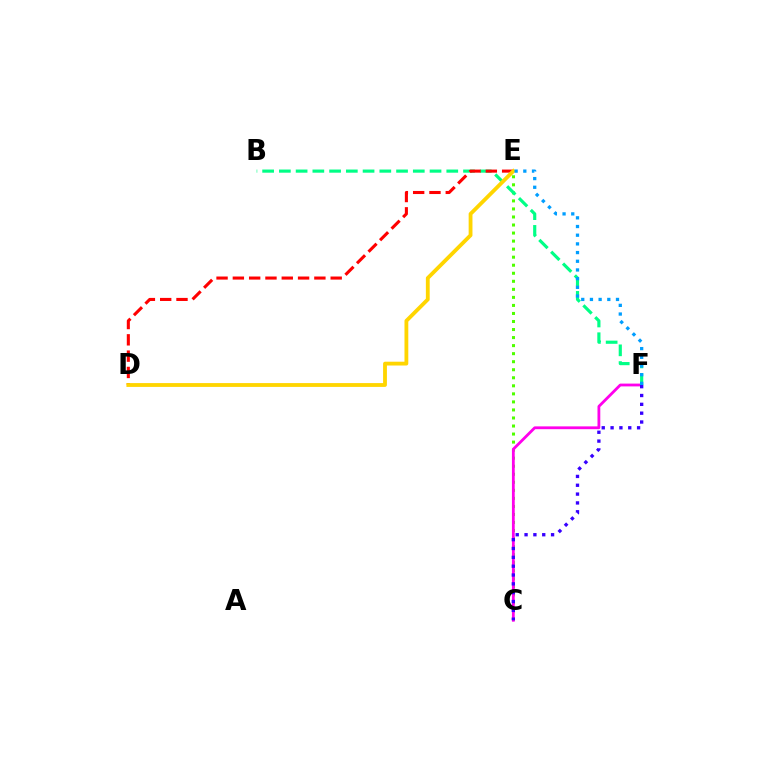{('C', 'E'): [{'color': '#4fff00', 'line_style': 'dotted', 'thickness': 2.18}], ('C', 'F'): [{'color': '#ff00ed', 'line_style': 'solid', 'thickness': 2.02}, {'color': '#3700ff', 'line_style': 'dotted', 'thickness': 2.4}], ('B', 'F'): [{'color': '#00ff86', 'line_style': 'dashed', 'thickness': 2.27}], ('D', 'E'): [{'color': '#ff0000', 'line_style': 'dashed', 'thickness': 2.22}, {'color': '#ffd500', 'line_style': 'solid', 'thickness': 2.75}], ('E', 'F'): [{'color': '#009eff', 'line_style': 'dotted', 'thickness': 2.36}]}